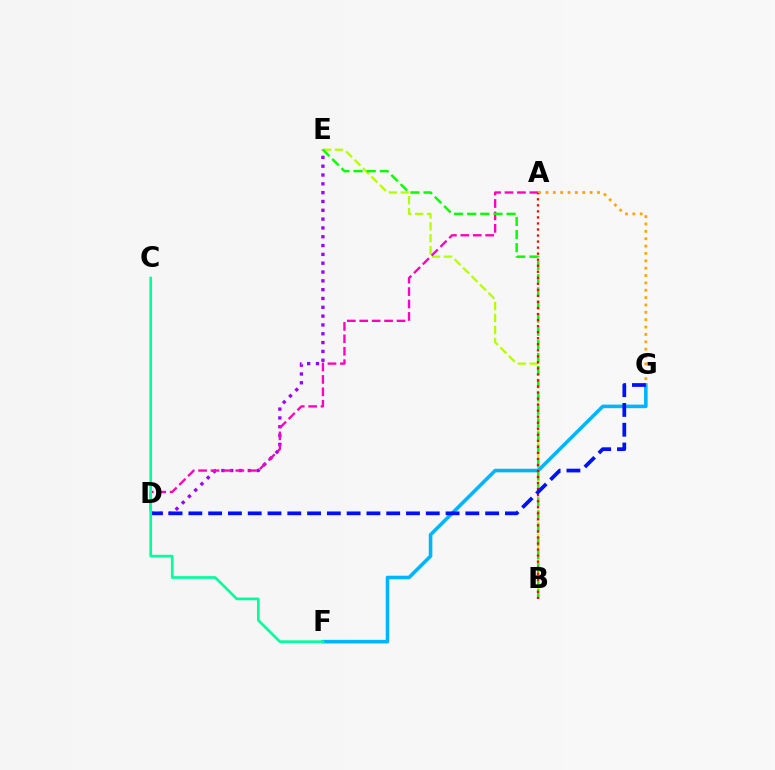{('B', 'E'): [{'color': '#b3ff00', 'line_style': 'dashed', 'thickness': 1.62}, {'color': '#08ff00', 'line_style': 'dashed', 'thickness': 1.78}], ('D', 'E'): [{'color': '#9b00ff', 'line_style': 'dotted', 'thickness': 2.4}], ('F', 'G'): [{'color': '#00b5ff', 'line_style': 'solid', 'thickness': 2.57}], ('A', 'D'): [{'color': '#ff00bd', 'line_style': 'dashed', 'thickness': 1.69}], ('A', 'G'): [{'color': '#ffa500', 'line_style': 'dotted', 'thickness': 2.0}], ('A', 'B'): [{'color': '#ff0000', 'line_style': 'dotted', 'thickness': 1.64}], ('D', 'G'): [{'color': '#0010ff', 'line_style': 'dashed', 'thickness': 2.69}], ('C', 'F'): [{'color': '#00ff9d', 'line_style': 'solid', 'thickness': 1.93}]}